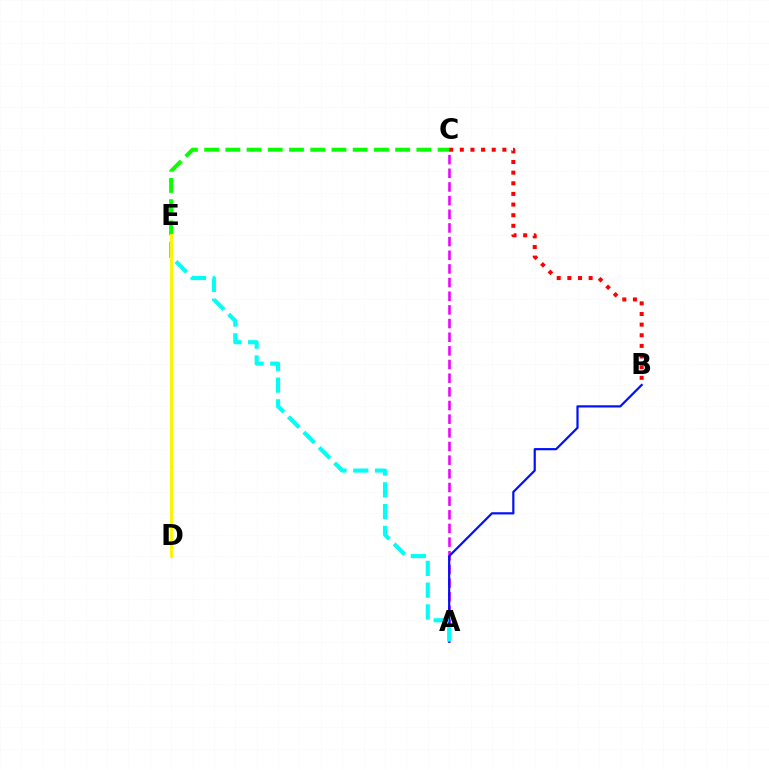{('A', 'C'): [{'color': '#ee00ff', 'line_style': 'dashed', 'thickness': 1.86}], ('C', 'E'): [{'color': '#08ff00', 'line_style': 'dashed', 'thickness': 2.88}], ('B', 'C'): [{'color': '#ff0000', 'line_style': 'dotted', 'thickness': 2.89}], ('A', 'B'): [{'color': '#0010ff', 'line_style': 'solid', 'thickness': 1.58}], ('A', 'E'): [{'color': '#00fff6', 'line_style': 'dashed', 'thickness': 2.96}], ('D', 'E'): [{'color': '#fcf500', 'line_style': 'solid', 'thickness': 2.09}]}